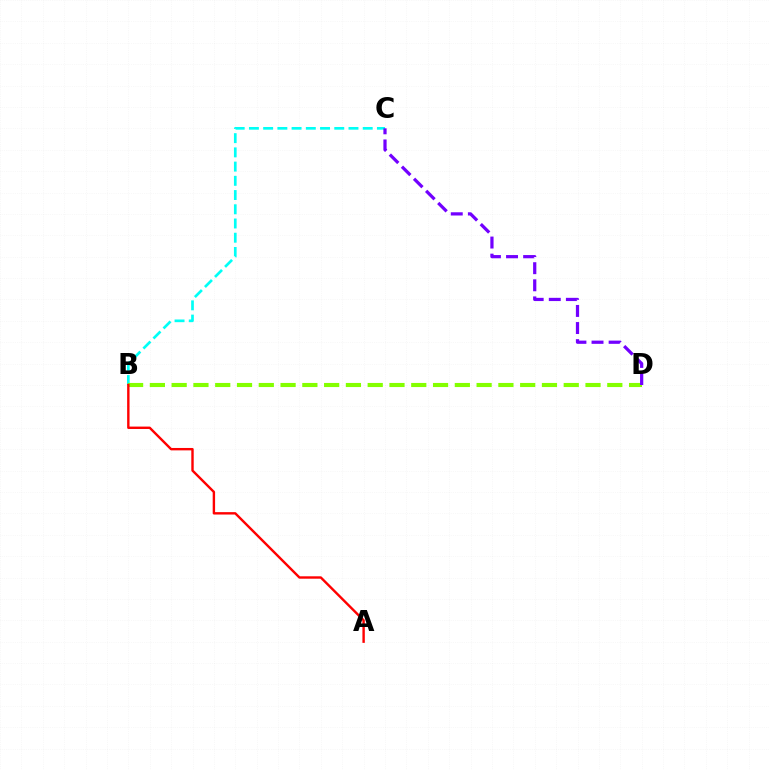{('B', 'C'): [{'color': '#00fff6', 'line_style': 'dashed', 'thickness': 1.93}], ('B', 'D'): [{'color': '#84ff00', 'line_style': 'dashed', 'thickness': 2.96}], ('A', 'B'): [{'color': '#ff0000', 'line_style': 'solid', 'thickness': 1.73}], ('C', 'D'): [{'color': '#7200ff', 'line_style': 'dashed', 'thickness': 2.32}]}